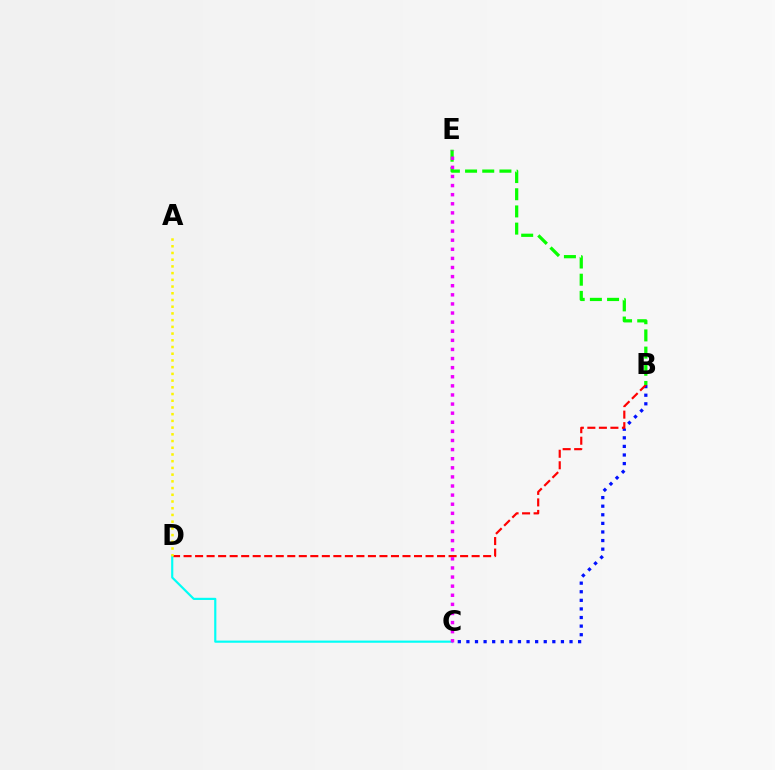{('B', 'C'): [{'color': '#0010ff', 'line_style': 'dotted', 'thickness': 2.33}], ('B', 'D'): [{'color': '#ff0000', 'line_style': 'dashed', 'thickness': 1.57}], ('B', 'E'): [{'color': '#08ff00', 'line_style': 'dashed', 'thickness': 2.33}], ('C', 'D'): [{'color': '#00fff6', 'line_style': 'solid', 'thickness': 1.56}], ('A', 'D'): [{'color': '#fcf500', 'line_style': 'dotted', 'thickness': 1.82}], ('C', 'E'): [{'color': '#ee00ff', 'line_style': 'dotted', 'thickness': 2.47}]}